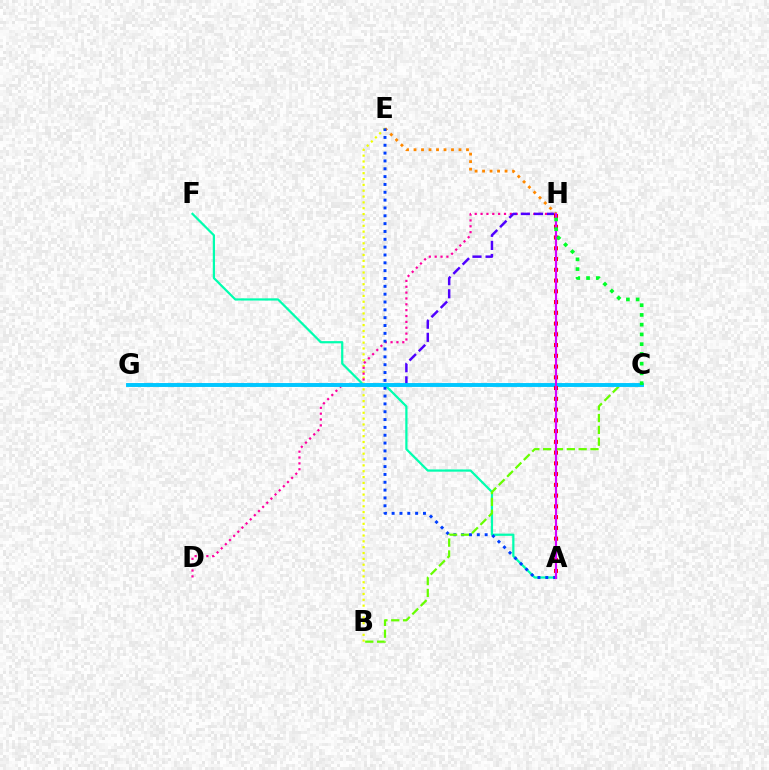{('A', 'F'): [{'color': '#00ffaf', 'line_style': 'solid', 'thickness': 1.6}], ('B', 'E'): [{'color': '#eeff00', 'line_style': 'dotted', 'thickness': 1.59}], ('D', 'H'): [{'color': '#ff00a0', 'line_style': 'dotted', 'thickness': 1.59}], ('G', 'H'): [{'color': '#4f00ff', 'line_style': 'dashed', 'thickness': 1.78}], ('E', 'H'): [{'color': '#ff8800', 'line_style': 'dotted', 'thickness': 2.04}], ('A', 'E'): [{'color': '#003fff', 'line_style': 'dotted', 'thickness': 2.13}], ('B', 'C'): [{'color': '#66ff00', 'line_style': 'dashed', 'thickness': 1.61}], ('C', 'G'): [{'color': '#00c7ff', 'line_style': 'solid', 'thickness': 2.8}], ('A', 'H'): [{'color': '#ff0000', 'line_style': 'dotted', 'thickness': 2.92}, {'color': '#d600ff', 'line_style': 'solid', 'thickness': 1.56}], ('C', 'H'): [{'color': '#00ff27', 'line_style': 'dotted', 'thickness': 2.65}]}